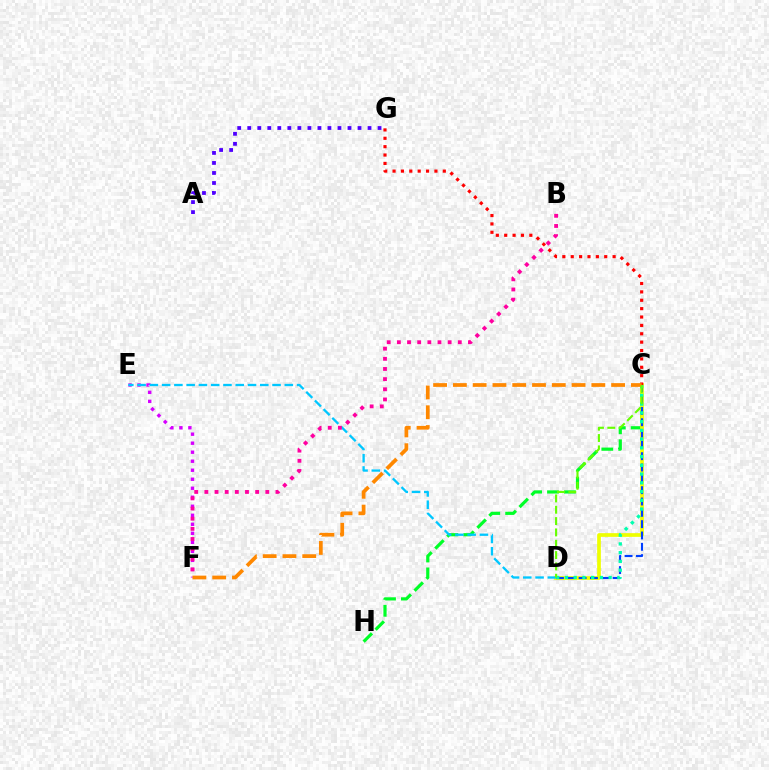{('C', 'H'): [{'color': '#00ff27', 'line_style': 'dashed', 'thickness': 2.3}], ('C', 'D'): [{'color': '#eeff00', 'line_style': 'solid', 'thickness': 2.67}, {'color': '#003fff', 'line_style': 'dashed', 'thickness': 1.54}, {'color': '#00ffaf', 'line_style': 'dotted', 'thickness': 2.38}, {'color': '#66ff00', 'line_style': 'dashed', 'thickness': 1.54}], ('E', 'F'): [{'color': '#d600ff', 'line_style': 'dotted', 'thickness': 2.45}], ('C', 'G'): [{'color': '#ff0000', 'line_style': 'dotted', 'thickness': 2.28}], ('D', 'E'): [{'color': '#00c7ff', 'line_style': 'dashed', 'thickness': 1.67}], ('C', 'F'): [{'color': '#ff8800', 'line_style': 'dashed', 'thickness': 2.69}], ('B', 'F'): [{'color': '#ff00a0', 'line_style': 'dotted', 'thickness': 2.76}], ('A', 'G'): [{'color': '#4f00ff', 'line_style': 'dotted', 'thickness': 2.72}]}